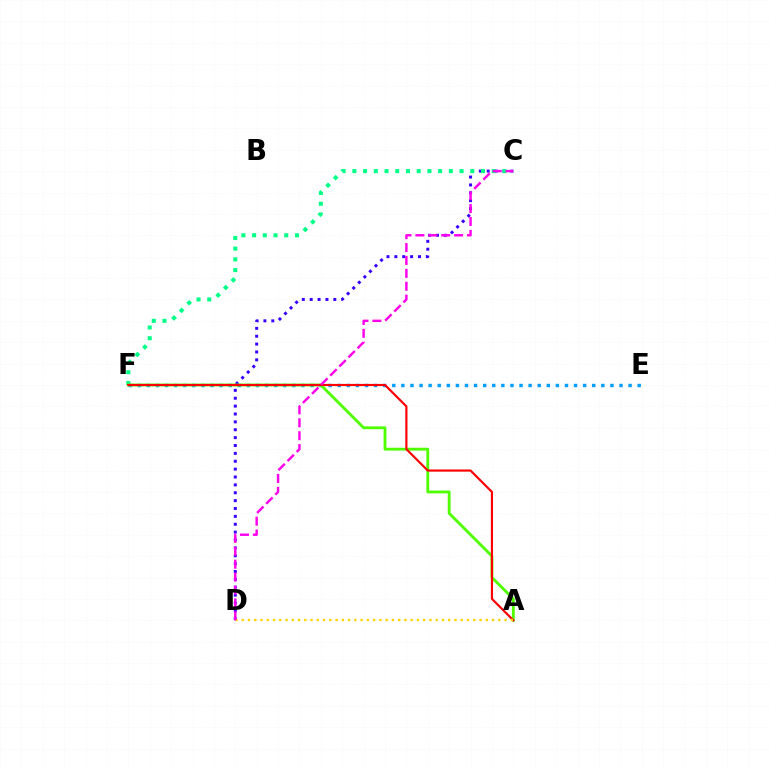{('C', 'D'): [{'color': '#3700ff', 'line_style': 'dotted', 'thickness': 2.14}, {'color': '#ff00ed', 'line_style': 'dashed', 'thickness': 1.75}], ('C', 'F'): [{'color': '#00ff86', 'line_style': 'dotted', 'thickness': 2.91}], ('E', 'F'): [{'color': '#009eff', 'line_style': 'dotted', 'thickness': 2.47}], ('A', 'F'): [{'color': '#4fff00', 'line_style': 'solid', 'thickness': 2.04}, {'color': '#ff0000', 'line_style': 'solid', 'thickness': 1.56}], ('A', 'D'): [{'color': '#ffd500', 'line_style': 'dotted', 'thickness': 1.7}]}